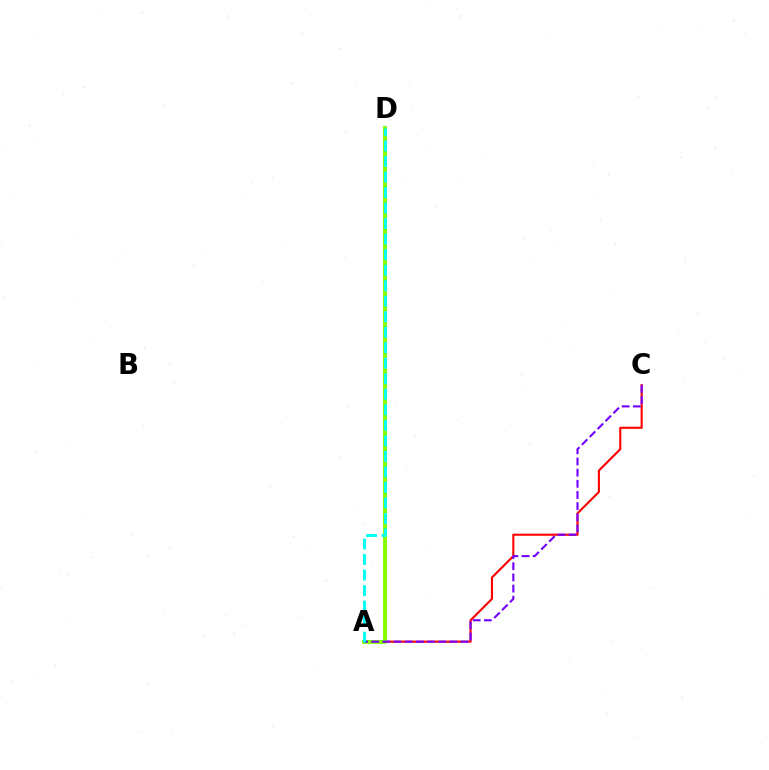{('A', 'C'): [{'color': '#ff0000', 'line_style': 'solid', 'thickness': 1.51}, {'color': '#7200ff', 'line_style': 'dashed', 'thickness': 1.52}], ('A', 'D'): [{'color': '#84ff00', 'line_style': 'solid', 'thickness': 2.77}, {'color': '#00fff6', 'line_style': 'dashed', 'thickness': 2.11}]}